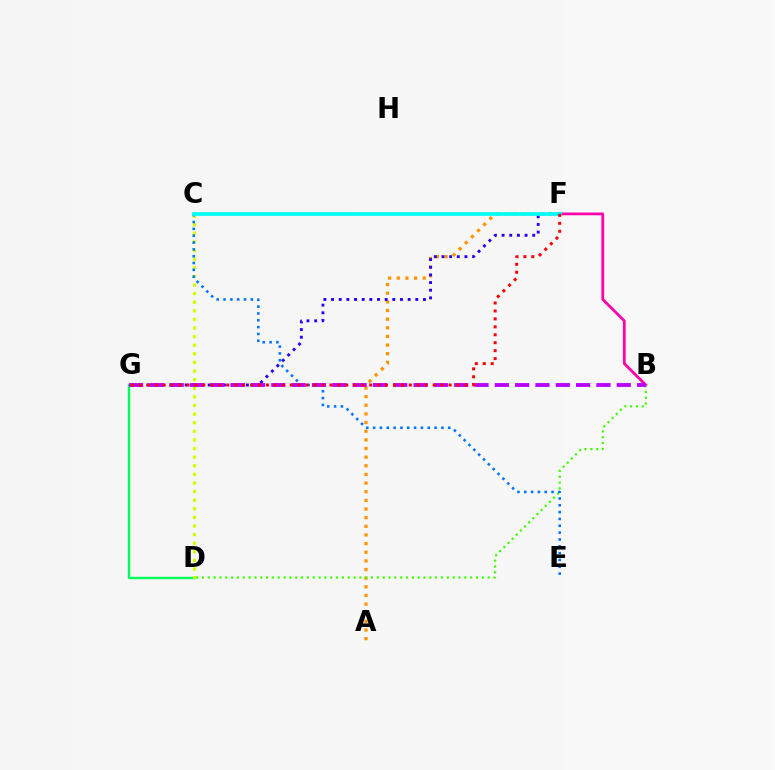{('D', 'G'): [{'color': '#00ff5c', 'line_style': 'solid', 'thickness': 1.73}], ('B', 'F'): [{'color': '#ff00ac', 'line_style': 'solid', 'thickness': 2.0}], ('A', 'F'): [{'color': '#ff9400', 'line_style': 'dotted', 'thickness': 2.35}], ('B', 'D'): [{'color': '#3dff00', 'line_style': 'dotted', 'thickness': 1.58}], ('C', 'D'): [{'color': '#d1ff00', 'line_style': 'dotted', 'thickness': 2.34}], ('F', 'G'): [{'color': '#2500ff', 'line_style': 'dotted', 'thickness': 2.08}, {'color': '#ff0000', 'line_style': 'dotted', 'thickness': 2.16}], ('C', 'E'): [{'color': '#0074ff', 'line_style': 'dotted', 'thickness': 1.86}], ('C', 'F'): [{'color': '#00fff6', 'line_style': 'solid', 'thickness': 2.68}], ('B', 'G'): [{'color': '#b900ff', 'line_style': 'dashed', 'thickness': 2.76}]}